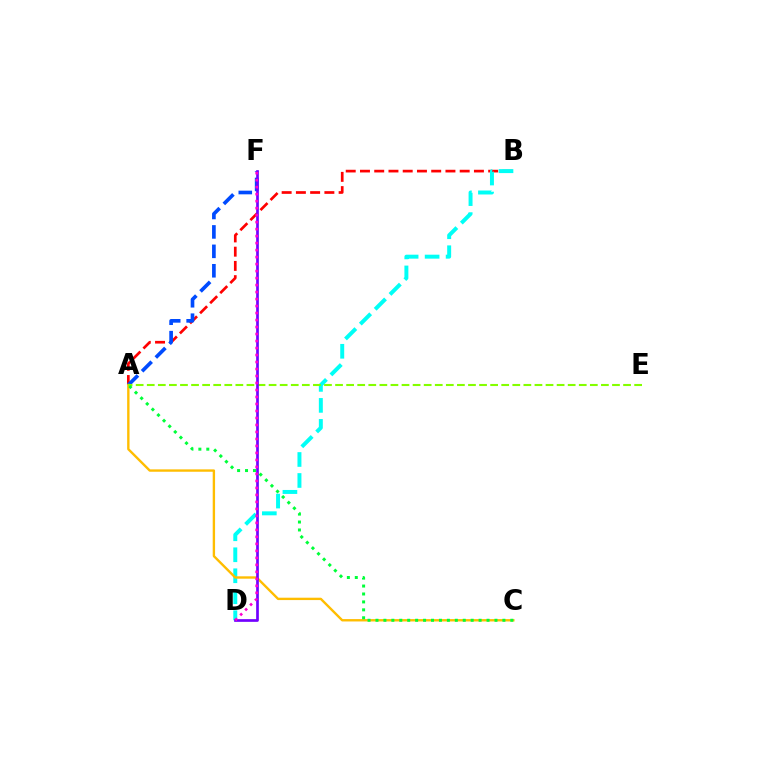{('A', 'B'): [{'color': '#ff0000', 'line_style': 'dashed', 'thickness': 1.94}], ('A', 'F'): [{'color': '#004bff', 'line_style': 'dashed', 'thickness': 2.64}], ('B', 'D'): [{'color': '#00fff6', 'line_style': 'dashed', 'thickness': 2.85}], ('A', 'C'): [{'color': '#ffbd00', 'line_style': 'solid', 'thickness': 1.71}, {'color': '#00ff39', 'line_style': 'dotted', 'thickness': 2.16}], ('A', 'E'): [{'color': '#84ff00', 'line_style': 'dashed', 'thickness': 1.5}], ('D', 'F'): [{'color': '#7200ff', 'line_style': 'solid', 'thickness': 1.94}, {'color': '#ff00cf', 'line_style': 'dotted', 'thickness': 1.9}]}